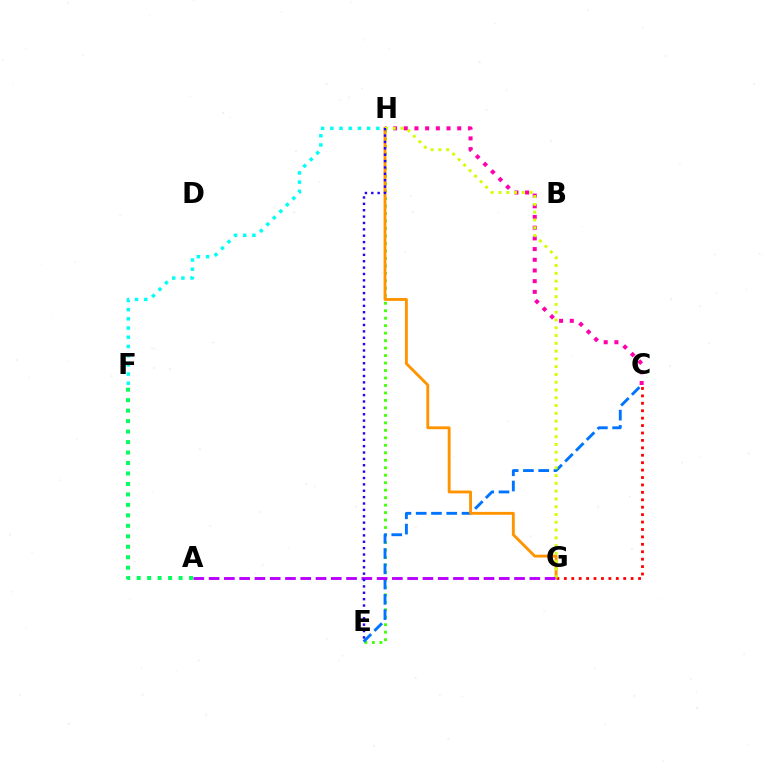{('E', 'H'): [{'color': '#3dff00', 'line_style': 'dotted', 'thickness': 2.03}, {'color': '#2500ff', 'line_style': 'dotted', 'thickness': 1.73}], ('C', 'E'): [{'color': '#0074ff', 'line_style': 'dashed', 'thickness': 2.08}], ('C', 'H'): [{'color': '#ff00ac', 'line_style': 'dotted', 'thickness': 2.91}], ('C', 'G'): [{'color': '#ff0000', 'line_style': 'dotted', 'thickness': 2.02}], ('G', 'H'): [{'color': '#ff9400', 'line_style': 'solid', 'thickness': 2.07}, {'color': '#d1ff00', 'line_style': 'dotted', 'thickness': 2.11}], ('A', 'G'): [{'color': '#b900ff', 'line_style': 'dashed', 'thickness': 2.07}], ('F', 'H'): [{'color': '#00fff6', 'line_style': 'dotted', 'thickness': 2.5}], ('A', 'F'): [{'color': '#00ff5c', 'line_style': 'dotted', 'thickness': 2.85}]}